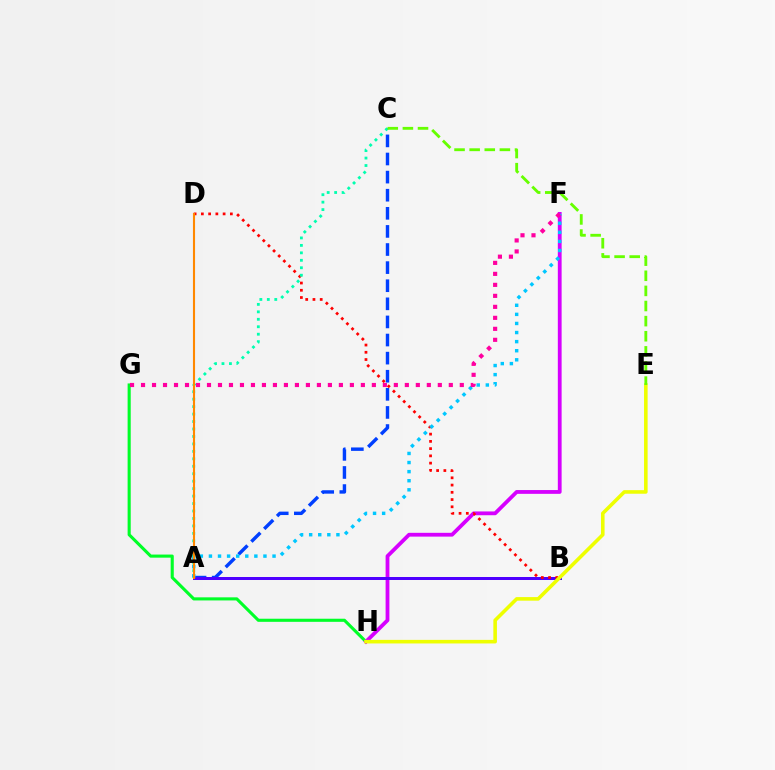{('G', 'H'): [{'color': '#00ff27', 'line_style': 'solid', 'thickness': 2.23}], ('F', 'H'): [{'color': '#d600ff', 'line_style': 'solid', 'thickness': 2.73}], ('A', 'C'): [{'color': '#003fff', 'line_style': 'dashed', 'thickness': 2.46}, {'color': '#00ffaf', 'line_style': 'dotted', 'thickness': 2.03}], ('A', 'B'): [{'color': '#4f00ff', 'line_style': 'solid', 'thickness': 2.15}], ('B', 'D'): [{'color': '#ff0000', 'line_style': 'dotted', 'thickness': 1.97}], ('A', 'F'): [{'color': '#00c7ff', 'line_style': 'dotted', 'thickness': 2.47}], ('E', 'H'): [{'color': '#eeff00', 'line_style': 'solid', 'thickness': 2.58}], ('C', 'E'): [{'color': '#66ff00', 'line_style': 'dashed', 'thickness': 2.05}], ('F', 'G'): [{'color': '#ff00a0', 'line_style': 'dotted', 'thickness': 2.99}], ('A', 'D'): [{'color': '#ff8800', 'line_style': 'solid', 'thickness': 1.51}]}